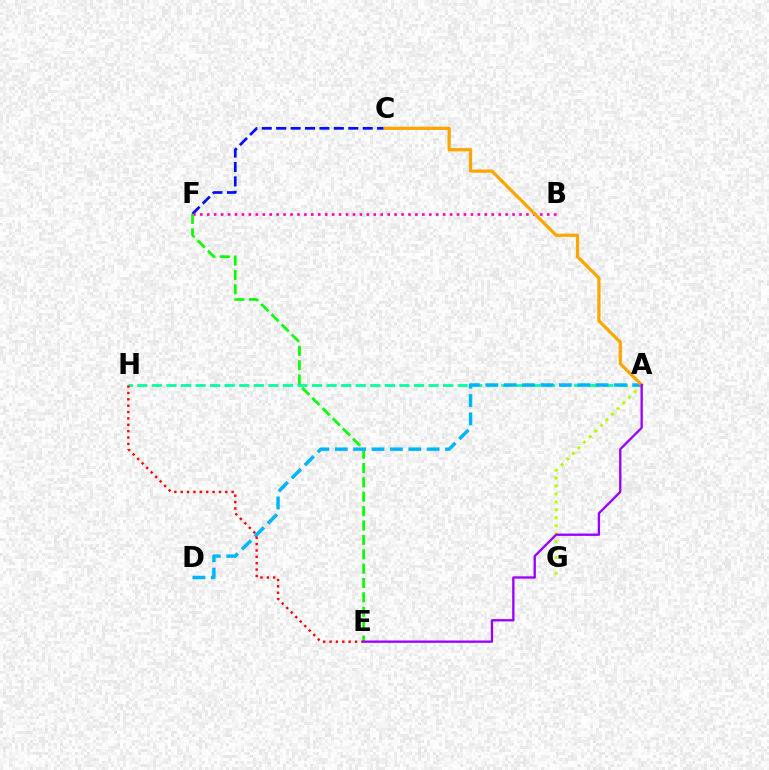{('A', 'G'): [{'color': '#b3ff00', 'line_style': 'dotted', 'thickness': 2.16}], ('C', 'F'): [{'color': '#0010ff', 'line_style': 'dashed', 'thickness': 1.96}], ('A', 'H'): [{'color': '#00ff9d', 'line_style': 'dashed', 'thickness': 1.98}], ('E', 'F'): [{'color': '#08ff00', 'line_style': 'dashed', 'thickness': 1.95}], ('B', 'F'): [{'color': '#ff00bd', 'line_style': 'dotted', 'thickness': 1.89}], ('A', 'D'): [{'color': '#00b5ff', 'line_style': 'dashed', 'thickness': 2.5}], ('A', 'C'): [{'color': '#ffa500', 'line_style': 'solid', 'thickness': 2.32}], ('E', 'H'): [{'color': '#ff0000', 'line_style': 'dotted', 'thickness': 1.73}], ('A', 'E'): [{'color': '#9b00ff', 'line_style': 'solid', 'thickness': 1.68}]}